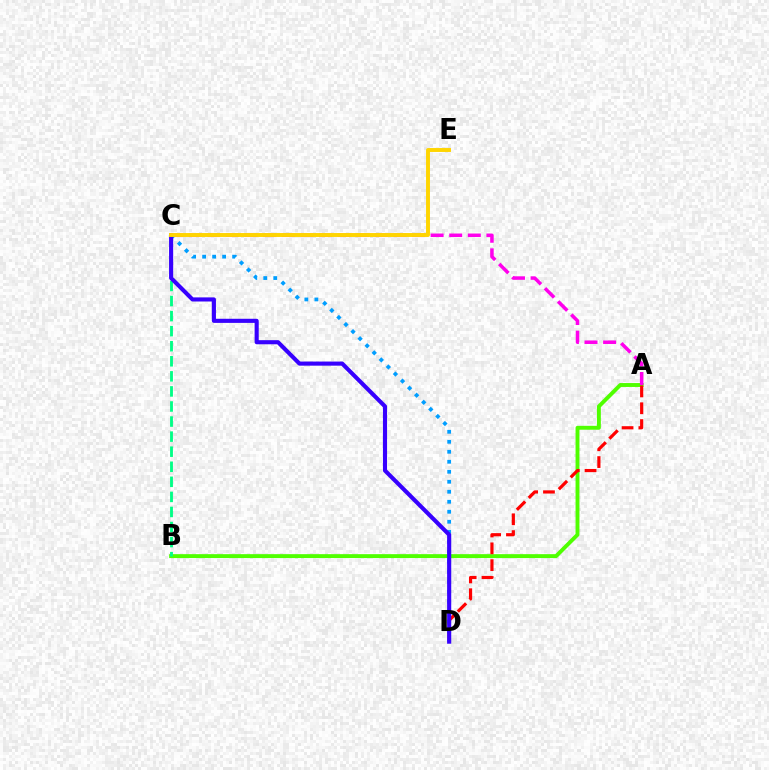{('A', 'B'): [{'color': '#4fff00', 'line_style': 'solid', 'thickness': 2.81}], ('A', 'C'): [{'color': '#ff00ed', 'line_style': 'dashed', 'thickness': 2.53}], ('B', 'C'): [{'color': '#00ff86', 'line_style': 'dashed', 'thickness': 2.05}], ('A', 'D'): [{'color': '#ff0000', 'line_style': 'dashed', 'thickness': 2.28}], ('C', 'D'): [{'color': '#009eff', 'line_style': 'dotted', 'thickness': 2.72}, {'color': '#3700ff', 'line_style': 'solid', 'thickness': 2.96}], ('C', 'E'): [{'color': '#ffd500', 'line_style': 'solid', 'thickness': 2.82}]}